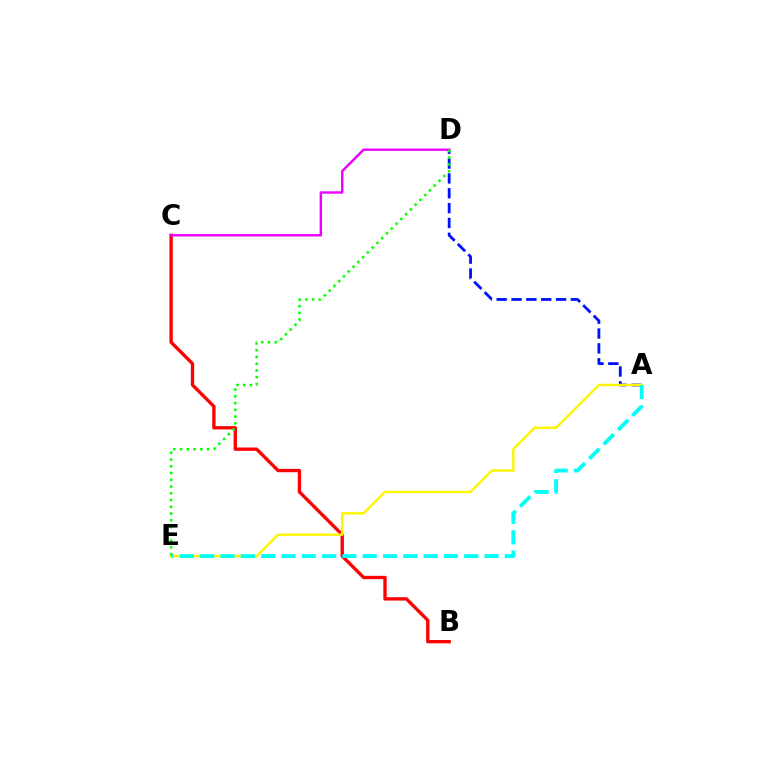{('B', 'C'): [{'color': '#ff0000', 'line_style': 'solid', 'thickness': 2.41}], ('A', 'D'): [{'color': '#0010ff', 'line_style': 'dashed', 'thickness': 2.02}], ('A', 'E'): [{'color': '#fcf500', 'line_style': 'solid', 'thickness': 1.73}, {'color': '#00fff6', 'line_style': 'dashed', 'thickness': 2.76}], ('C', 'D'): [{'color': '#ee00ff', 'line_style': 'solid', 'thickness': 1.74}], ('D', 'E'): [{'color': '#08ff00', 'line_style': 'dotted', 'thickness': 1.84}]}